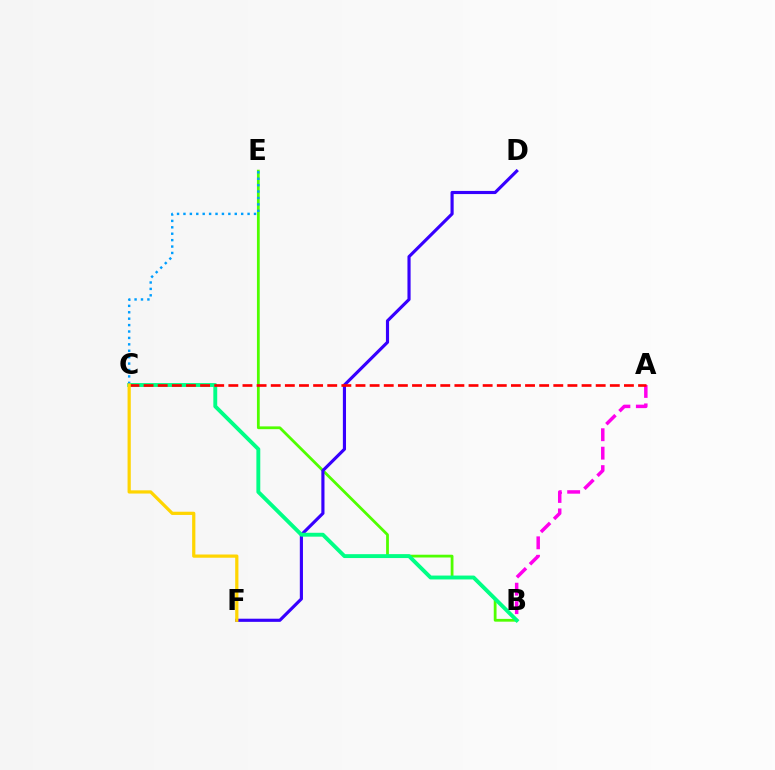{('A', 'B'): [{'color': '#ff00ed', 'line_style': 'dashed', 'thickness': 2.51}], ('B', 'E'): [{'color': '#4fff00', 'line_style': 'solid', 'thickness': 2.0}], ('D', 'F'): [{'color': '#3700ff', 'line_style': 'solid', 'thickness': 2.26}], ('B', 'C'): [{'color': '#00ff86', 'line_style': 'solid', 'thickness': 2.8}], ('C', 'E'): [{'color': '#009eff', 'line_style': 'dotted', 'thickness': 1.74}], ('A', 'C'): [{'color': '#ff0000', 'line_style': 'dashed', 'thickness': 1.92}], ('C', 'F'): [{'color': '#ffd500', 'line_style': 'solid', 'thickness': 2.32}]}